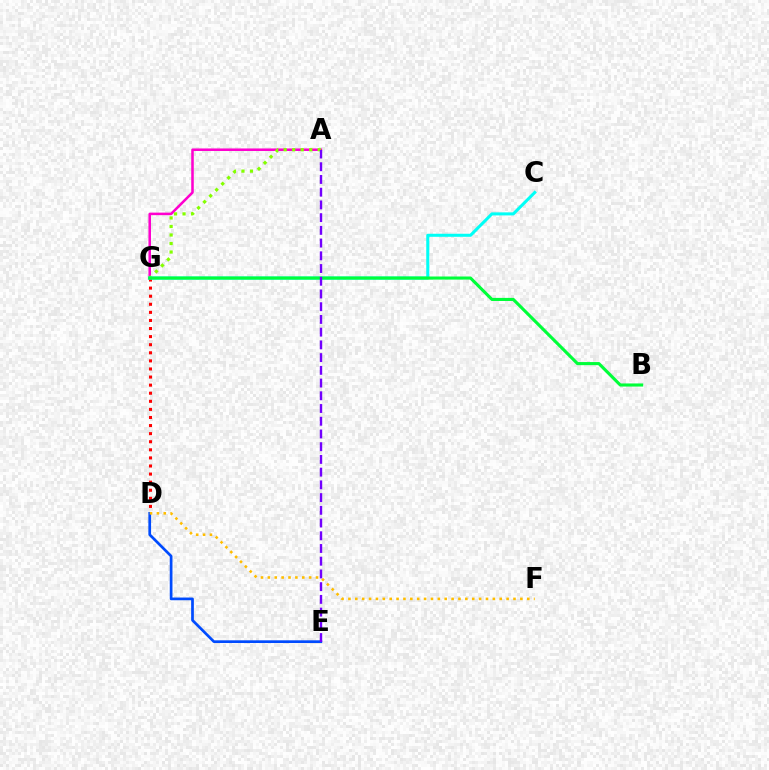{('A', 'G'): [{'color': '#ff00cf', 'line_style': 'solid', 'thickness': 1.83}, {'color': '#84ff00', 'line_style': 'dotted', 'thickness': 2.31}], ('D', 'G'): [{'color': '#ff0000', 'line_style': 'dotted', 'thickness': 2.2}], ('D', 'E'): [{'color': '#004bff', 'line_style': 'solid', 'thickness': 1.95}], ('C', 'G'): [{'color': '#00fff6', 'line_style': 'solid', 'thickness': 2.19}], ('D', 'F'): [{'color': '#ffbd00', 'line_style': 'dotted', 'thickness': 1.87}], ('B', 'G'): [{'color': '#00ff39', 'line_style': 'solid', 'thickness': 2.23}], ('A', 'E'): [{'color': '#7200ff', 'line_style': 'dashed', 'thickness': 1.73}]}